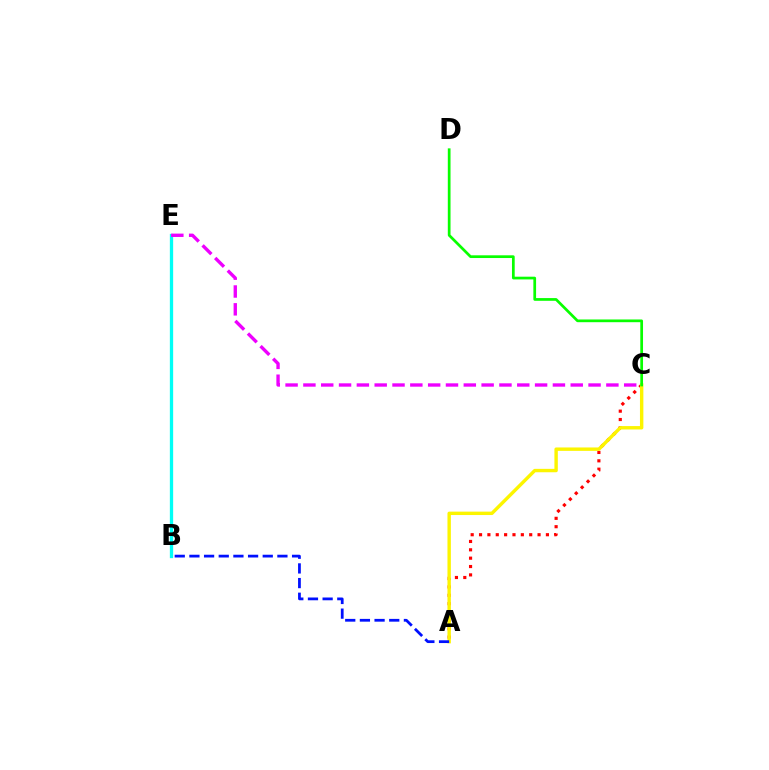{('A', 'C'): [{'color': '#ff0000', 'line_style': 'dotted', 'thickness': 2.27}, {'color': '#fcf500', 'line_style': 'solid', 'thickness': 2.45}], ('B', 'E'): [{'color': '#00fff6', 'line_style': 'solid', 'thickness': 2.37}], ('C', 'E'): [{'color': '#ee00ff', 'line_style': 'dashed', 'thickness': 2.42}], ('A', 'B'): [{'color': '#0010ff', 'line_style': 'dashed', 'thickness': 1.99}], ('C', 'D'): [{'color': '#08ff00', 'line_style': 'solid', 'thickness': 1.96}]}